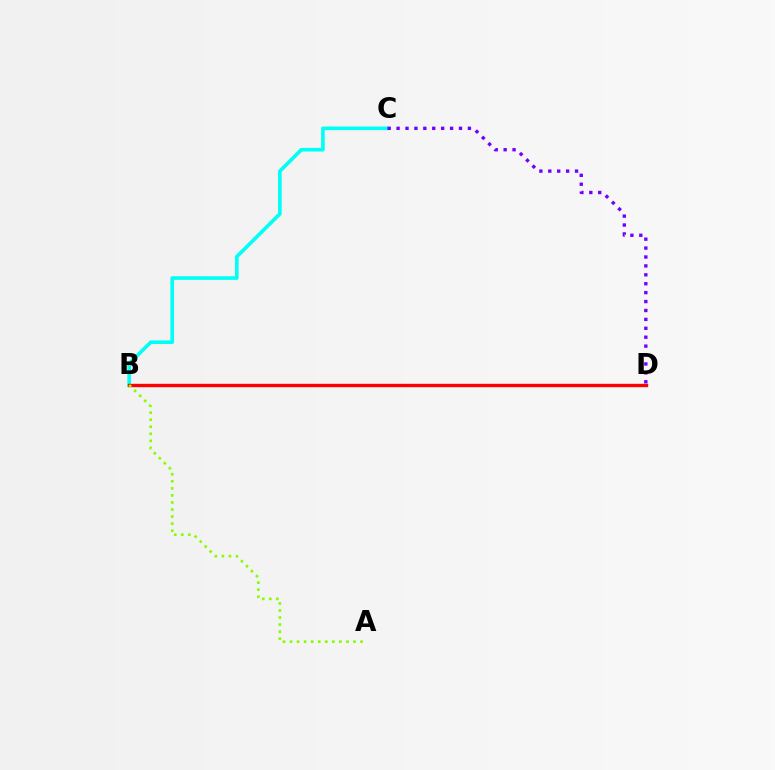{('B', 'C'): [{'color': '#00fff6', 'line_style': 'solid', 'thickness': 2.62}], ('B', 'D'): [{'color': '#ff0000', 'line_style': 'solid', 'thickness': 2.43}], ('A', 'B'): [{'color': '#84ff00', 'line_style': 'dotted', 'thickness': 1.92}], ('C', 'D'): [{'color': '#7200ff', 'line_style': 'dotted', 'thickness': 2.42}]}